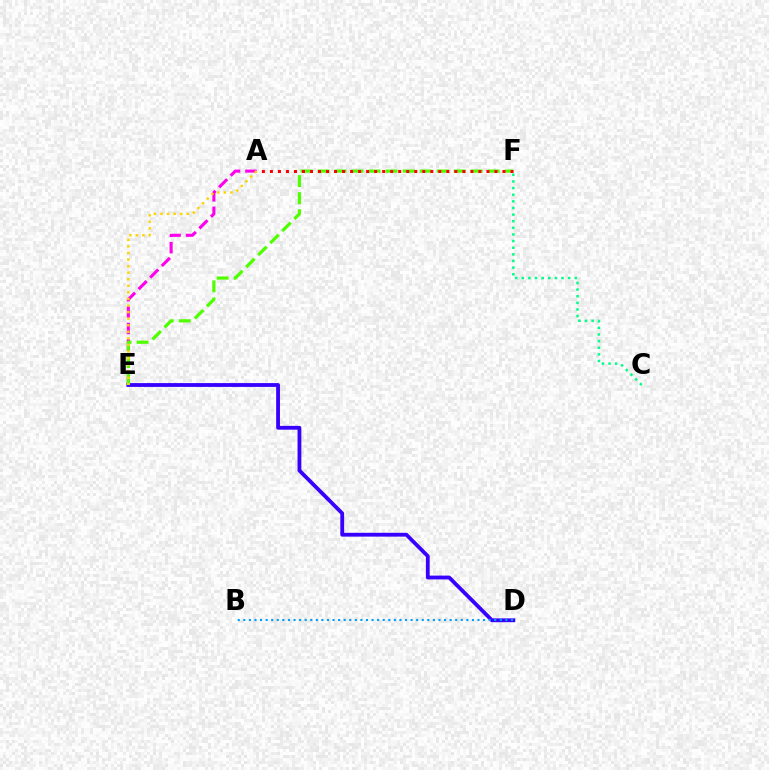{('D', 'E'): [{'color': '#3700ff', 'line_style': 'solid', 'thickness': 2.74}], ('C', 'F'): [{'color': '#00ff86', 'line_style': 'dotted', 'thickness': 1.8}], ('B', 'D'): [{'color': '#009eff', 'line_style': 'dotted', 'thickness': 1.51}], ('A', 'E'): [{'color': '#ff00ed', 'line_style': 'dashed', 'thickness': 2.23}, {'color': '#ffd500', 'line_style': 'dotted', 'thickness': 1.78}], ('E', 'F'): [{'color': '#4fff00', 'line_style': 'dashed', 'thickness': 2.31}], ('A', 'F'): [{'color': '#ff0000', 'line_style': 'dotted', 'thickness': 2.18}]}